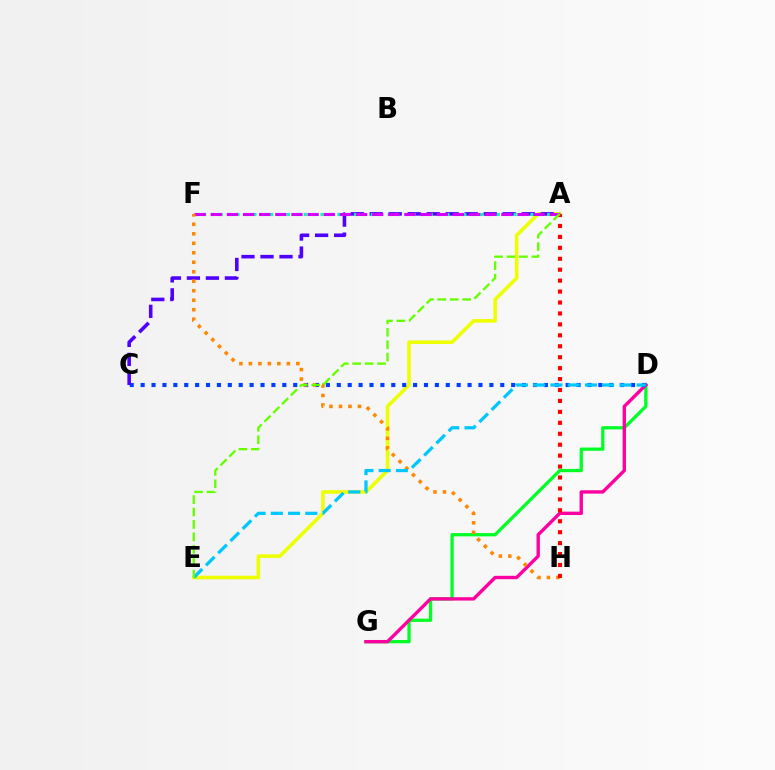{('A', 'E'): [{'color': '#eeff00', 'line_style': 'solid', 'thickness': 2.57}, {'color': '#66ff00', 'line_style': 'dashed', 'thickness': 1.69}], ('D', 'G'): [{'color': '#00ff27', 'line_style': 'solid', 'thickness': 2.36}, {'color': '#ff00a0', 'line_style': 'solid', 'thickness': 2.43}], ('C', 'D'): [{'color': '#003fff', 'line_style': 'dotted', 'thickness': 2.96}], ('A', 'C'): [{'color': '#4f00ff', 'line_style': 'dashed', 'thickness': 2.58}], ('A', 'F'): [{'color': '#00ffaf', 'line_style': 'dotted', 'thickness': 2.28}, {'color': '#d600ff', 'line_style': 'dashed', 'thickness': 2.19}], ('F', 'H'): [{'color': '#ff8800', 'line_style': 'dotted', 'thickness': 2.58}], ('A', 'H'): [{'color': '#ff0000', 'line_style': 'dotted', 'thickness': 2.97}], ('D', 'E'): [{'color': '#00c7ff', 'line_style': 'dashed', 'thickness': 2.34}]}